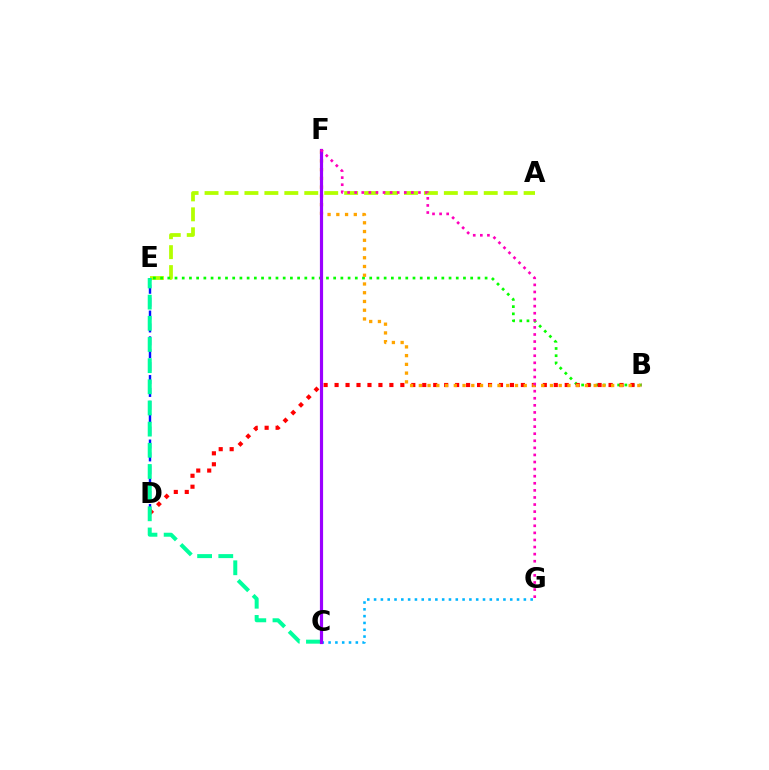{('C', 'G'): [{'color': '#00b5ff', 'line_style': 'dotted', 'thickness': 1.85}], ('A', 'E'): [{'color': '#b3ff00', 'line_style': 'dashed', 'thickness': 2.71}], ('B', 'E'): [{'color': '#08ff00', 'line_style': 'dotted', 'thickness': 1.96}], ('B', 'D'): [{'color': '#ff0000', 'line_style': 'dotted', 'thickness': 2.98}], ('D', 'E'): [{'color': '#0010ff', 'line_style': 'dashed', 'thickness': 1.75}], ('C', 'E'): [{'color': '#00ff9d', 'line_style': 'dashed', 'thickness': 2.88}], ('B', 'F'): [{'color': '#ffa500', 'line_style': 'dotted', 'thickness': 2.38}], ('C', 'F'): [{'color': '#9b00ff', 'line_style': 'solid', 'thickness': 2.29}], ('F', 'G'): [{'color': '#ff00bd', 'line_style': 'dotted', 'thickness': 1.93}]}